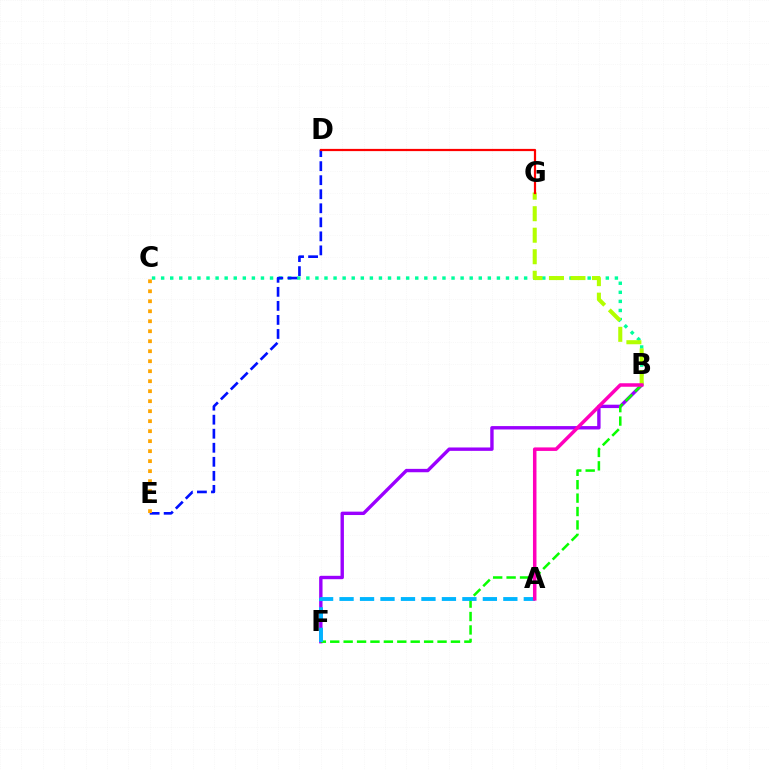{('B', 'C'): [{'color': '#00ff9d', 'line_style': 'dotted', 'thickness': 2.47}], ('B', 'F'): [{'color': '#9b00ff', 'line_style': 'solid', 'thickness': 2.44}, {'color': '#08ff00', 'line_style': 'dashed', 'thickness': 1.82}], ('B', 'G'): [{'color': '#b3ff00', 'line_style': 'dashed', 'thickness': 2.92}], ('D', 'E'): [{'color': '#0010ff', 'line_style': 'dashed', 'thickness': 1.91}], ('D', 'G'): [{'color': '#ff0000', 'line_style': 'solid', 'thickness': 1.6}], ('A', 'F'): [{'color': '#00b5ff', 'line_style': 'dashed', 'thickness': 2.78}], ('A', 'B'): [{'color': '#ff00bd', 'line_style': 'solid', 'thickness': 2.53}], ('C', 'E'): [{'color': '#ffa500', 'line_style': 'dotted', 'thickness': 2.72}]}